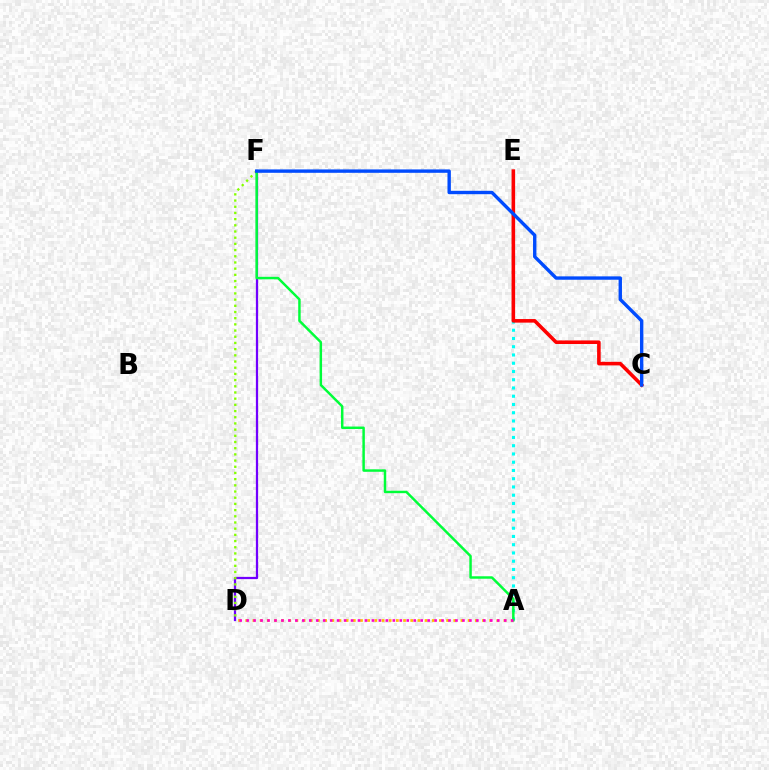{('A', 'E'): [{'color': '#00fff6', 'line_style': 'dotted', 'thickness': 2.24}], ('C', 'E'): [{'color': '#ff0000', 'line_style': 'solid', 'thickness': 2.57}], ('D', 'F'): [{'color': '#7200ff', 'line_style': 'solid', 'thickness': 1.62}, {'color': '#84ff00', 'line_style': 'dotted', 'thickness': 1.68}], ('A', 'D'): [{'color': '#ffbd00', 'line_style': 'dotted', 'thickness': 1.95}, {'color': '#ff00cf', 'line_style': 'dotted', 'thickness': 1.89}], ('A', 'F'): [{'color': '#00ff39', 'line_style': 'solid', 'thickness': 1.78}], ('C', 'F'): [{'color': '#004bff', 'line_style': 'solid', 'thickness': 2.44}]}